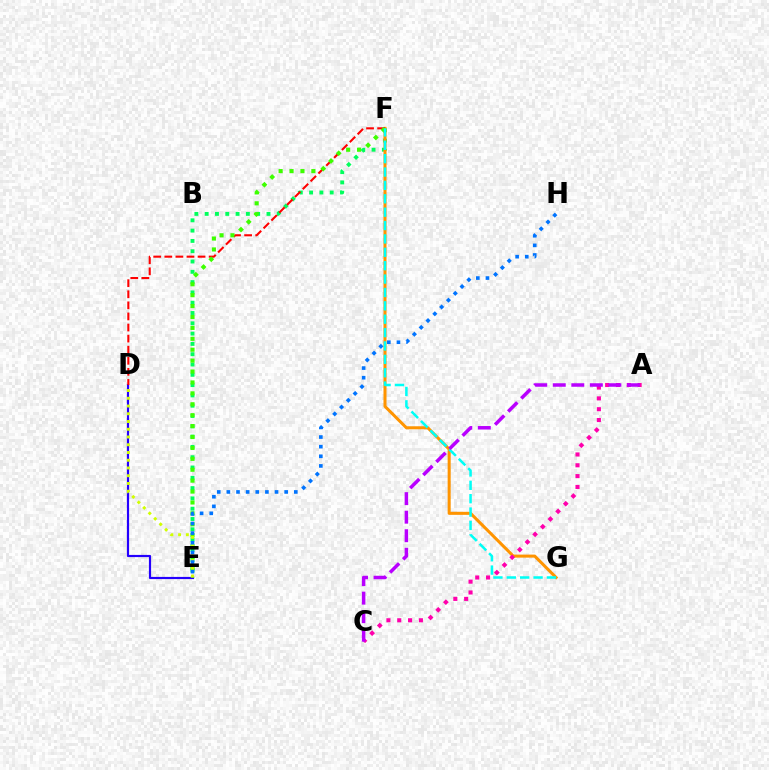{('E', 'F'): [{'color': '#00ff5c', 'line_style': 'dotted', 'thickness': 2.8}, {'color': '#3dff00', 'line_style': 'dotted', 'thickness': 2.96}], ('D', 'E'): [{'color': '#2500ff', 'line_style': 'solid', 'thickness': 1.57}, {'color': '#d1ff00', 'line_style': 'dotted', 'thickness': 2.1}], ('F', 'G'): [{'color': '#ff9400', 'line_style': 'solid', 'thickness': 2.18}, {'color': '#00fff6', 'line_style': 'dashed', 'thickness': 1.82}], ('D', 'F'): [{'color': '#ff0000', 'line_style': 'dashed', 'thickness': 1.51}], ('A', 'C'): [{'color': '#ff00ac', 'line_style': 'dotted', 'thickness': 2.94}, {'color': '#b900ff', 'line_style': 'dashed', 'thickness': 2.52}], ('E', 'H'): [{'color': '#0074ff', 'line_style': 'dotted', 'thickness': 2.62}]}